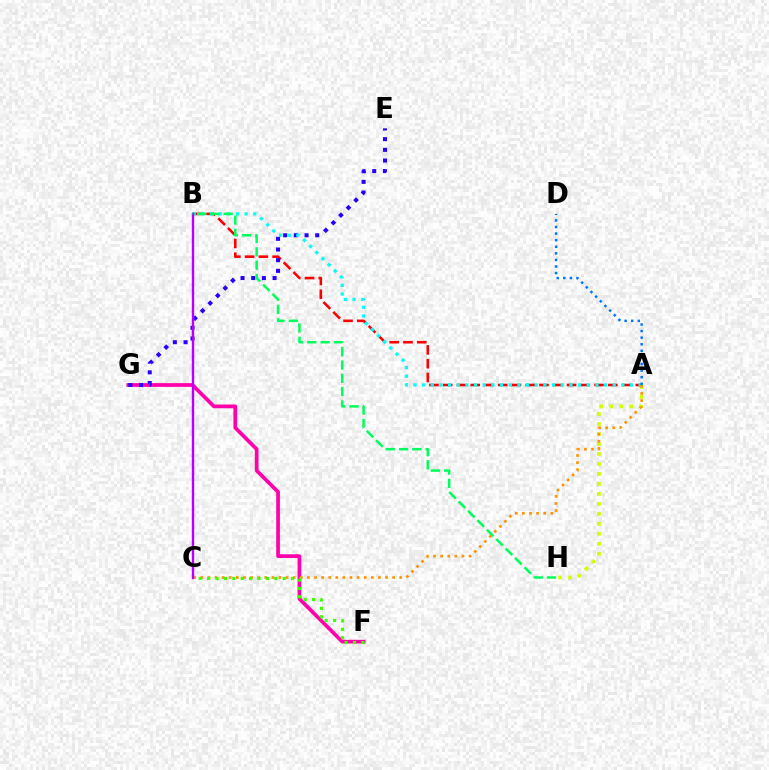{('F', 'G'): [{'color': '#ff00ac', 'line_style': 'solid', 'thickness': 2.68}], ('A', 'H'): [{'color': '#d1ff00', 'line_style': 'dotted', 'thickness': 2.71}], ('A', 'B'): [{'color': '#ff0000', 'line_style': 'dashed', 'thickness': 1.87}, {'color': '#00fff6', 'line_style': 'dotted', 'thickness': 2.35}], ('E', 'G'): [{'color': '#2500ff', 'line_style': 'dotted', 'thickness': 2.9}], ('A', 'C'): [{'color': '#ff9400', 'line_style': 'dotted', 'thickness': 1.93}], ('A', 'D'): [{'color': '#0074ff', 'line_style': 'dotted', 'thickness': 1.79}], ('C', 'F'): [{'color': '#3dff00', 'line_style': 'dotted', 'thickness': 2.28}], ('B', 'C'): [{'color': '#b900ff', 'line_style': 'solid', 'thickness': 1.73}], ('B', 'H'): [{'color': '#00ff5c', 'line_style': 'dashed', 'thickness': 1.81}]}